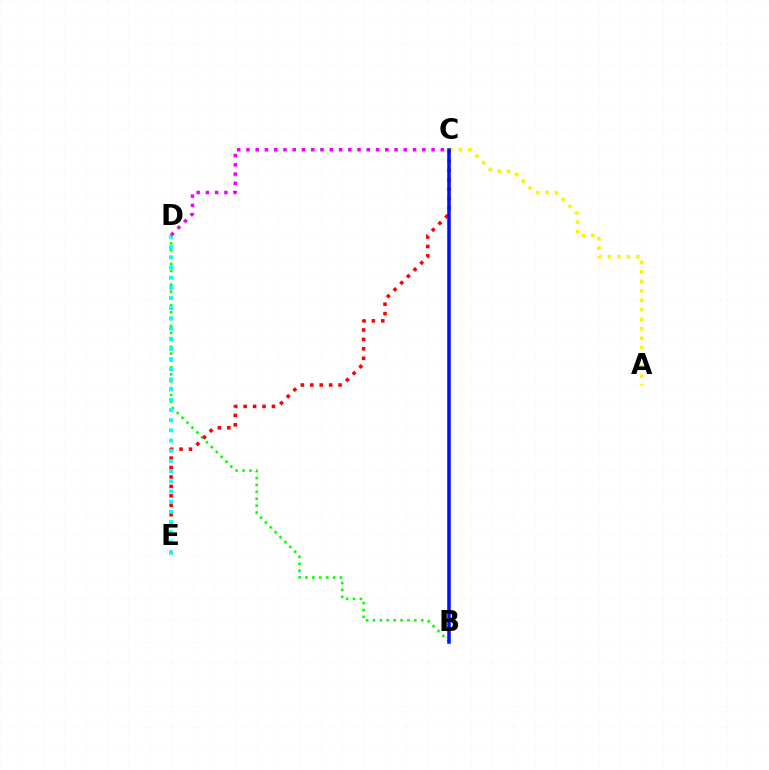{('B', 'D'): [{'color': '#08ff00', 'line_style': 'dotted', 'thickness': 1.87}], ('A', 'C'): [{'color': '#fcf500', 'line_style': 'dotted', 'thickness': 2.58}], ('C', 'E'): [{'color': '#ff0000', 'line_style': 'dotted', 'thickness': 2.56}], ('D', 'E'): [{'color': '#00fff6', 'line_style': 'dotted', 'thickness': 2.77}], ('B', 'C'): [{'color': '#0010ff', 'line_style': 'solid', 'thickness': 2.54}], ('C', 'D'): [{'color': '#ee00ff', 'line_style': 'dotted', 'thickness': 2.52}]}